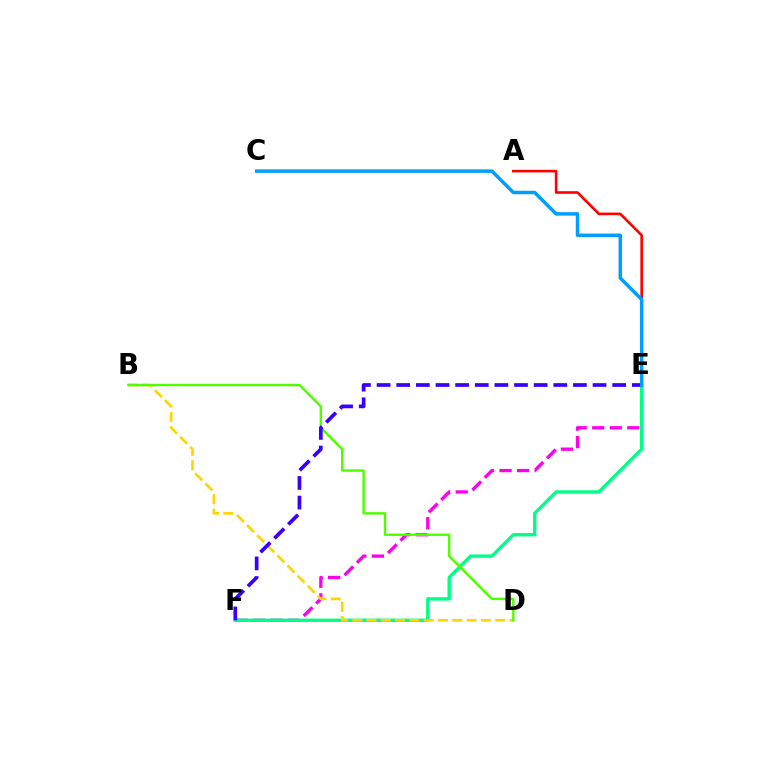{('E', 'F'): [{'color': '#ff00ed', 'line_style': 'dashed', 'thickness': 2.39}, {'color': '#00ff86', 'line_style': 'solid', 'thickness': 2.43}, {'color': '#3700ff', 'line_style': 'dashed', 'thickness': 2.67}], ('A', 'E'): [{'color': '#ff0000', 'line_style': 'solid', 'thickness': 1.88}], ('B', 'D'): [{'color': '#ffd500', 'line_style': 'dashed', 'thickness': 1.94}, {'color': '#4fff00', 'line_style': 'solid', 'thickness': 1.75}], ('C', 'E'): [{'color': '#009eff', 'line_style': 'solid', 'thickness': 2.51}]}